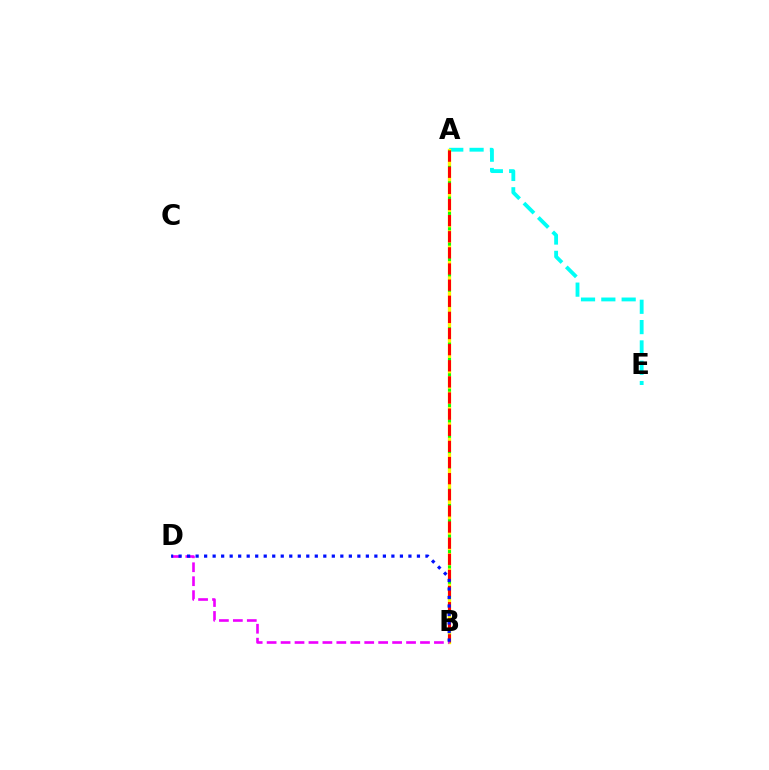{('A', 'E'): [{'color': '#00fff6', 'line_style': 'dashed', 'thickness': 2.76}], ('A', 'B'): [{'color': '#fcf500', 'line_style': 'solid', 'thickness': 2.38}, {'color': '#08ff00', 'line_style': 'dotted', 'thickness': 2.09}, {'color': '#ff0000', 'line_style': 'dashed', 'thickness': 2.19}], ('B', 'D'): [{'color': '#ee00ff', 'line_style': 'dashed', 'thickness': 1.89}, {'color': '#0010ff', 'line_style': 'dotted', 'thickness': 2.31}]}